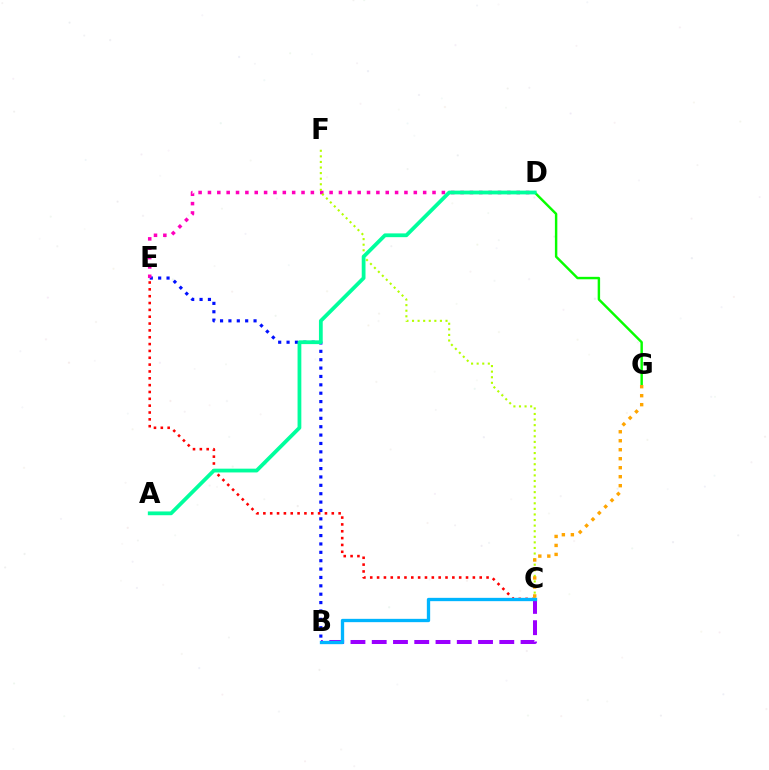{('B', 'E'): [{'color': '#0010ff', 'line_style': 'dotted', 'thickness': 2.28}], ('B', 'C'): [{'color': '#9b00ff', 'line_style': 'dashed', 'thickness': 2.89}, {'color': '#00b5ff', 'line_style': 'solid', 'thickness': 2.38}], ('C', 'E'): [{'color': '#ff0000', 'line_style': 'dotted', 'thickness': 1.86}], ('D', 'G'): [{'color': '#08ff00', 'line_style': 'solid', 'thickness': 1.75}], ('D', 'E'): [{'color': '#ff00bd', 'line_style': 'dotted', 'thickness': 2.54}], ('C', 'F'): [{'color': '#b3ff00', 'line_style': 'dotted', 'thickness': 1.52}], ('A', 'D'): [{'color': '#00ff9d', 'line_style': 'solid', 'thickness': 2.72}], ('C', 'G'): [{'color': '#ffa500', 'line_style': 'dotted', 'thickness': 2.44}]}